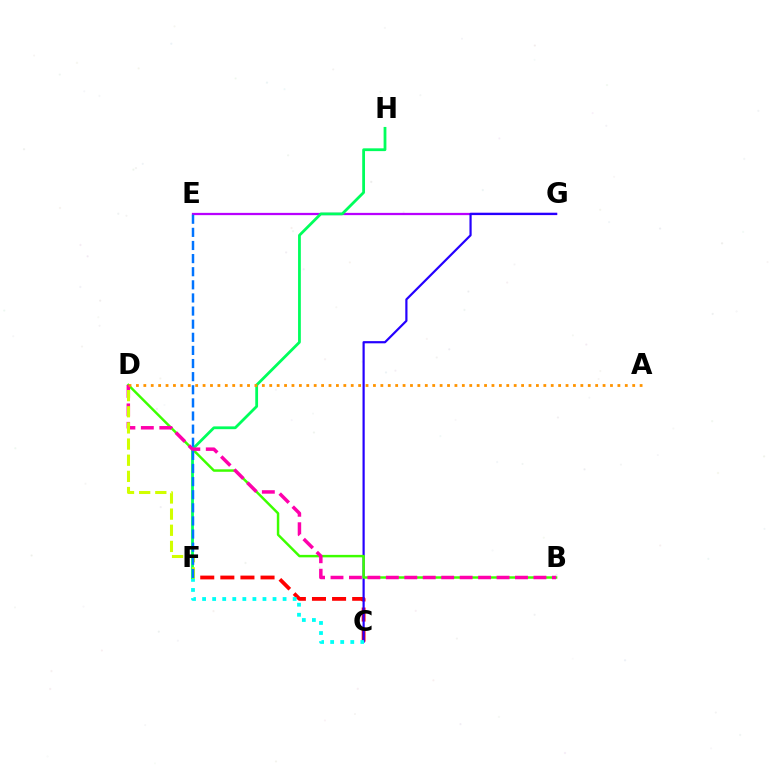{('E', 'G'): [{'color': '#b900ff', 'line_style': 'solid', 'thickness': 1.62}], ('C', 'F'): [{'color': '#ff0000', 'line_style': 'dashed', 'thickness': 2.73}, {'color': '#00fff6', 'line_style': 'dotted', 'thickness': 2.73}], ('C', 'G'): [{'color': '#2500ff', 'line_style': 'solid', 'thickness': 1.58}], ('B', 'D'): [{'color': '#3dff00', 'line_style': 'solid', 'thickness': 1.77}, {'color': '#ff00ac', 'line_style': 'dashed', 'thickness': 2.51}], ('F', 'H'): [{'color': '#00ff5c', 'line_style': 'solid', 'thickness': 2.01}], ('D', 'F'): [{'color': '#d1ff00', 'line_style': 'dashed', 'thickness': 2.19}], ('E', 'F'): [{'color': '#0074ff', 'line_style': 'dashed', 'thickness': 1.78}], ('A', 'D'): [{'color': '#ff9400', 'line_style': 'dotted', 'thickness': 2.01}]}